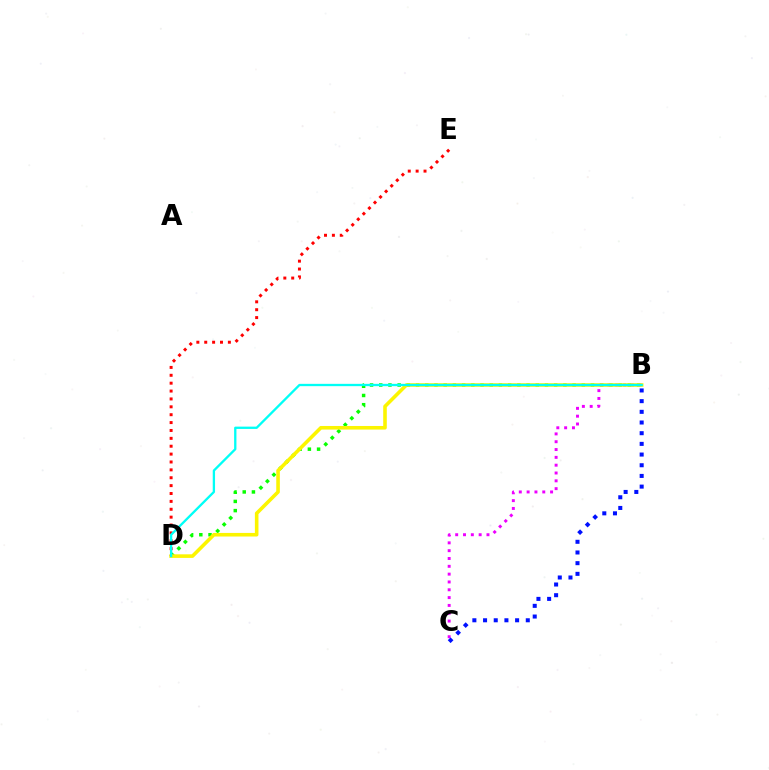{('D', 'E'): [{'color': '#ff0000', 'line_style': 'dotted', 'thickness': 2.14}], ('B', 'D'): [{'color': '#08ff00', 'line_style': 'dotted', 'thickness': 2.5}, {'color': '#fcf500', 'line_style': 'solid', 'thickness': 2.58}, {'color': '#00fff6', 'line_style': 'solid', 'thickness': 1.66}], ('B', 'C'): [{'color': '#ee00ff', 'line_style': 'dotted', 'thickness': 2.13}, {'color': '#0010ff', 'line_style': 'dotted', 'thickness': 2.9}]}